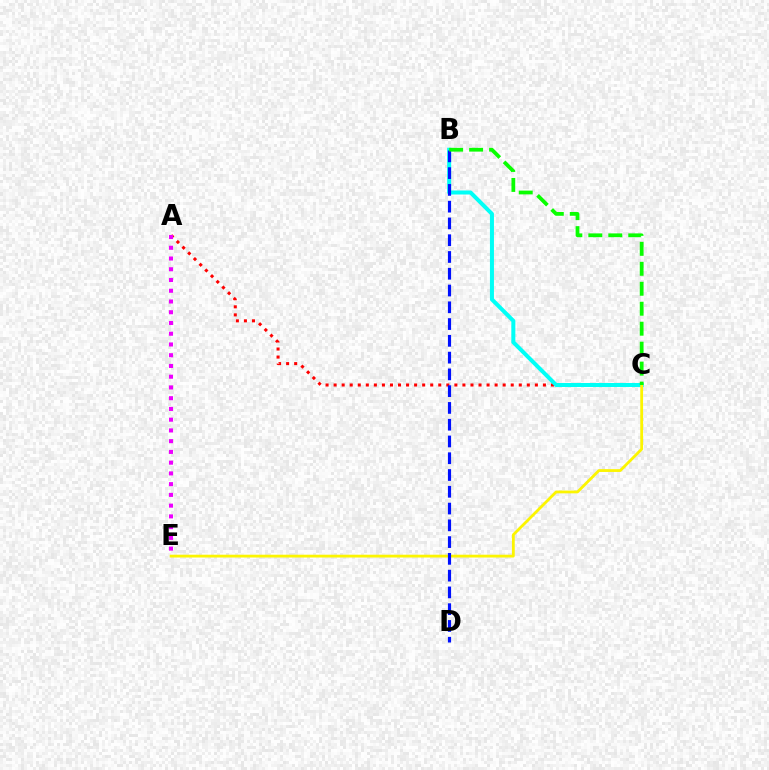{('A', 'C'): [{'color': '#ff0000', 'line_style': 'dotted', 'thickness': 2.19}], ('B', 'C'): [{'color': '#00fff6', 'line_style': 'solid', 'thickness': 2.89}, {'color': '#08ff00', 'line_style': 'dashed', 'thickness': 2.71}], ('C', 'E'): [{'color': '#fcf500', 'line_style': 'solid', 'thickness': 2.02}], ('A', 'E'): [{'color': '#ee00ff', 'line_style': 'dotted', 'thickness': 2.92}], ('B', 'D'): [{'color': '#0010ff', 'line_style': 'dashed', 'thickness': 2.28}]}